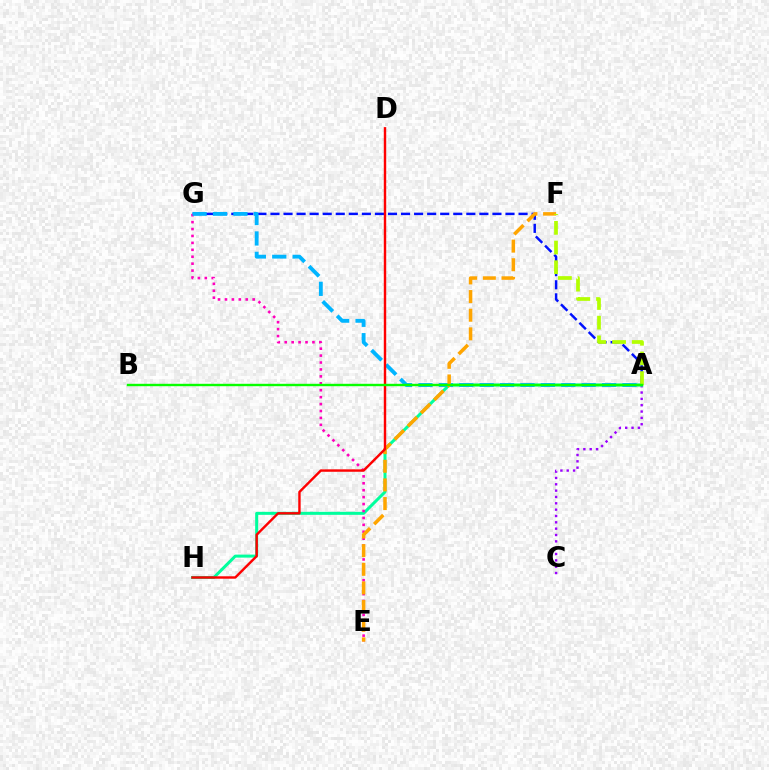{('A', 'C'): [{'color': '#9b00ff', 'line_style': 'dotted', 'thickness': 1.72}], ('A', 'G'): [{'color': '#0010ff', 'line_style': 'dashed', 'thickness': 1.77}, {'color': '#00b5ff', 'line_style': 'dashed', 'thickness': 2.77}], ('A', 'H'): [{'color': '#00ff9d', 'line_style': 'solid', 'thickness': 2.17}], ('E', 'G'): [{'color': '#ff00bd', 'line_style': 'dotted', 'thickness': 1.88}], ('E', 'F'): [{'color': '#ffa500', 'line_style': 'dashed', 'thickness': 2.53}], ('D', 'H'): [{'color': '#ff0000', 'line_style': 'solid', 'thickness': 1.74}], ('A', 'F'): [{'color': '#b3ff00', 'line_style': 'dashed', 'thickness': 2.67}], ('A', 'B'): [{'color': '#08ff00', 'line_style': 'solid', 'thickness': 1.72}]}